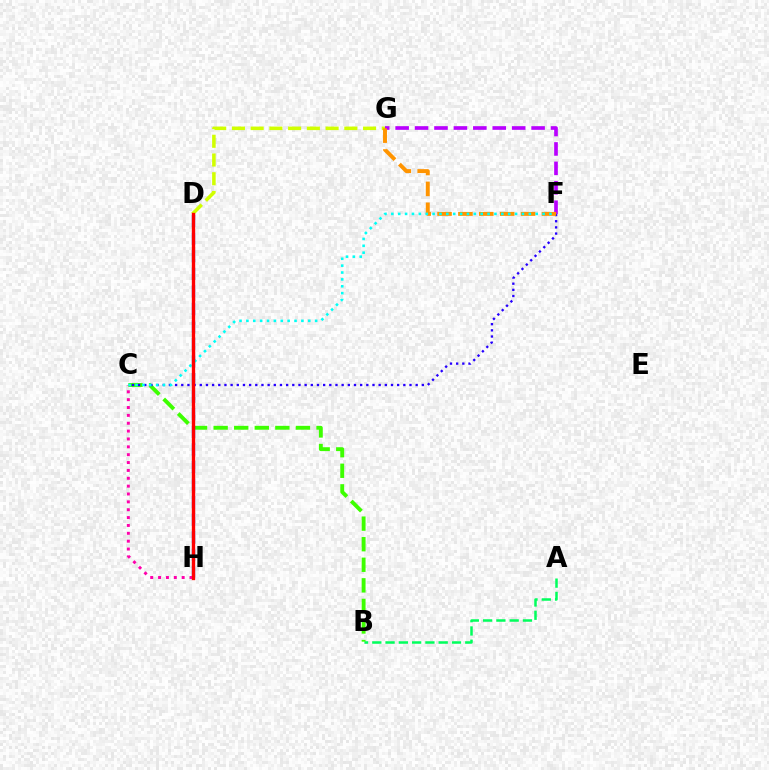{('D', 'G'): [{'color': '#d1ff00', 'line_style': 'dashed', 'thickness': 2.55}], ('B', 'C'): [{'color': '#3dff00', 'line_style': 'dashed', 'thickness': 2.79}], ('C', 'F'): [{'color': '#2500ff', 'line_style': 'dotted', 'thickness': 1.68}, {'color': '#00fff6', 'line_style': 'dotted', 'thickness': 1.87}], ('A', 'B'): [{'color': '#00ff5c', 'line_style': 'dashed', 'thickness': 1.8}], ('D', 'H'): [{'color': '#0074ff', 'line_style': 'dashed', 'thickness': 2.39}, {'color': '#ff0000', 'line_style': 'solid', 'thickness': 2.42}], ('C', 'H'): [{'color': '#ff00ac', 'line_style': 'dotted', 'thickness': 2.14}], ('F', 'G'): [{'color': '#b900ff', 'line_style': 'dashed', 'thickness': 2.64}, {'color': '#ff9400', 'line_style': 'dashed', 'thickness': 2.84}]}